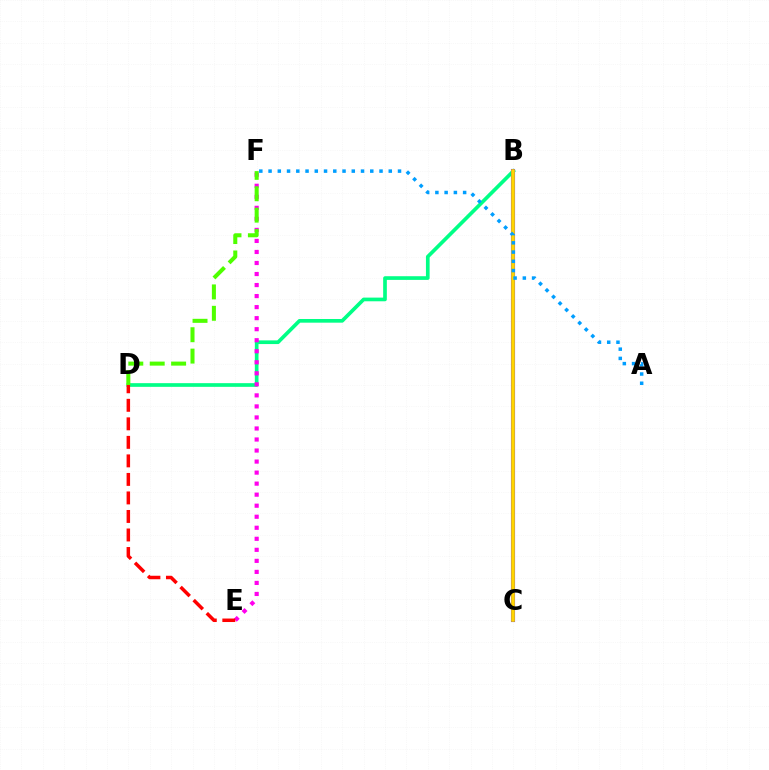{('B', 'D'): [{'color': '#00ff86', 'line_style': 'solid', 'thickness': 2.65}], ('E', 'F'): [{'color': '#ff00ed', 'line_style': 'dotted', 'thickness': 3.0}], ('D', 'F'): [{'color': '#4fff00', 'line_style': 'dashed', 'thickness': 2.91}], ('B', 'C'): [{'color': '#3700ff', 'line_style': 'solid', 'thickness': 2.95}, {'color': '#ffd500', 'line_style': 'solid', 'thickness': 2.64}], ('D', 'E'): [{'color': '#ff0000', 'line_style': 'dashed', 'thickness': 2.52}], ('A', 'F'): [{'color': '#009eff', 'line_style': 'dotted', 'thickness': 2.51}]}